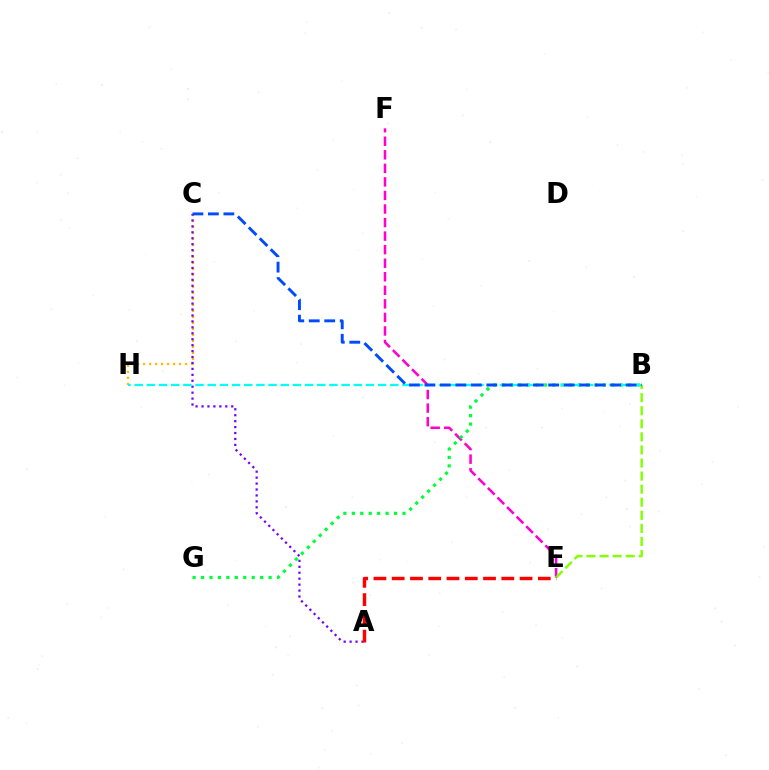{('E', 'F'): [{'color': '#ff00cf', 'line_style': 'dashed', 'thickness': 1.84}], ('C', 'H'): [{'color': '#ffbd00', 'line_style': 'dotted', 'thickness': 1.63}], ('A', 'C'): [{'color': '#7200ff', 'line_style': 'dotted', 'thickness': 1.61}], ('B', 'G'): [{'color': '#00ff39', 'line_style': 'dotted', 'thickness': 2.29}], ('B', 'H'): [{'color': '#00fff6', 'line_style': 'dashed', 'thickness': 1.65}], ('B', 'E'): [{'color': '#84ff00', 'line_style': 'dashed', 'thickness': 1.78}], ('B', 'C'): [{'color': '#004bff', 'line_style': 'dashed', 'thickness': 2.1}], ('A', 'E'): [{'color': '#ff0000', 'line_style': 'dashed', 'thickness': 2.48}]}